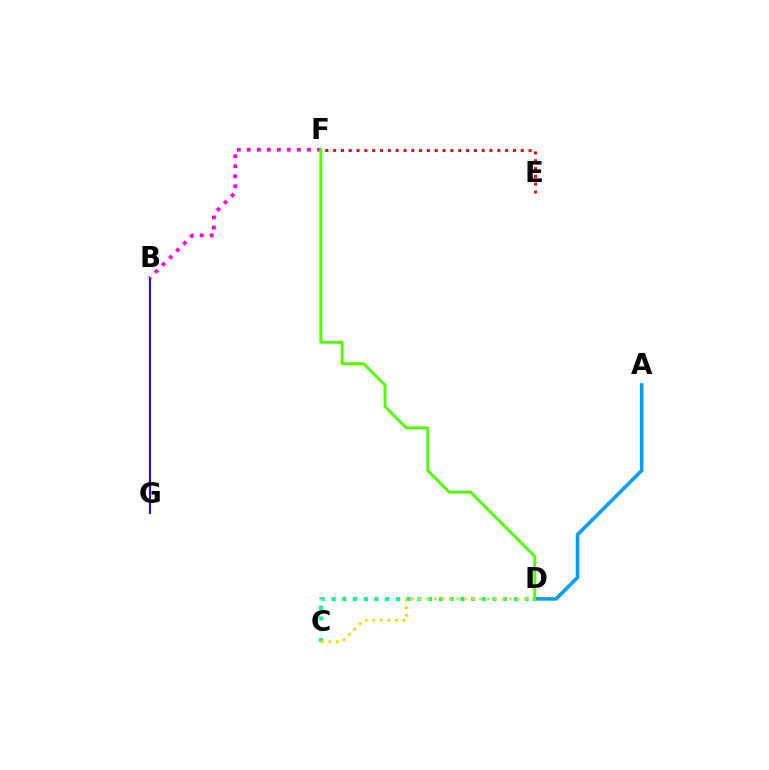{('B', 'G'): [{'color': '#3700ff', 'line_style': 'solid', 'thickness': 1.5}], ('B', 'F'): [{'color': '#ff00ed', 'line_style': 'dotted', 'thickness': 2.72}], ('A', 'D'): [{'color': '#009eff', 'line_style': 'solid', 'thickness': 2.58}], ('E', 'F'): [{'color': '#ff0000', 'line_style': 'dotted', 'thickness': 2.12}], ('C', 'D'): [{'color': '#00ff86', 'line_style': 'dotted', 'thickness': 2.91}, {'color': '#ffd500', 'line_style': 'dotted', 'thickness': 2.05}], ('D', 'F'): [{'color': '#4fff00', 'line_style': 'solid', 'thickness': 2.07}]}